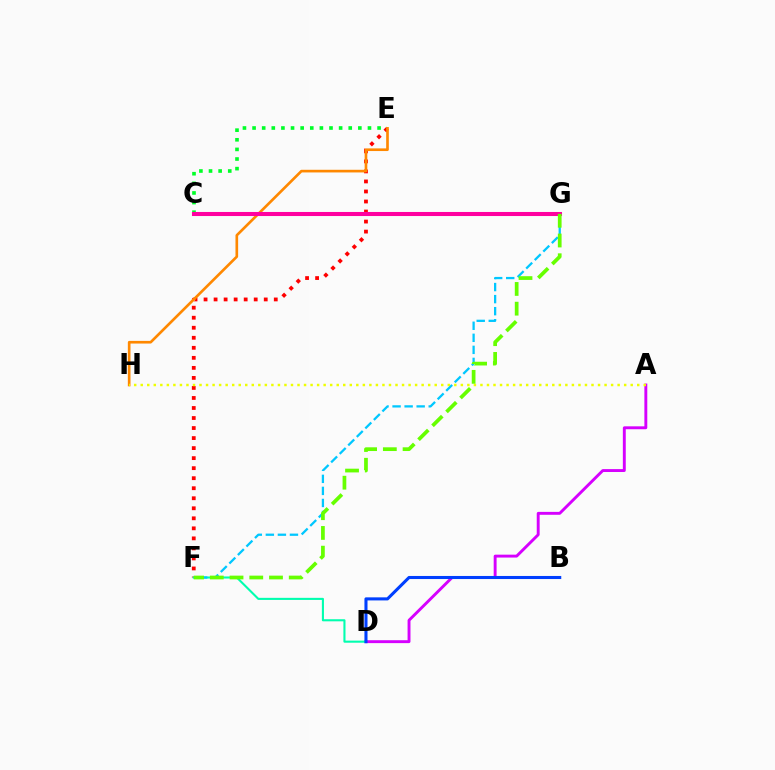{('C', 'E'): [{'color': '#00ff27', 'line_style': 'dotted', 'thickness': 2.61}], ('A', 'D'): [{'color': '#d600ff', 'line_style': 'solid', 'thickness': 2.09}], ('E', 'F'): [{'color': '#ff0000', 'line_style': 'dotted', 'thickness': 2.72}], ('D', 'F'): [{'color': '#00ffaf', 'line_style': 'solid', 'thickness': 1.51}], ('C', 'G'): [{'color': '#4f00ff', 'line_style': 'dotted', 'thickness': 1.84}, {'color': '#ff00a0', 'line_style': 'solid', 'thickness': 2.93}], ('E', 'H'): [{'color': '#ff8800', 'line_style': 'solid', 'thickness': 1.91}], ('B', 'D'): [{'color': '#003fff', 'line_style': 'solid', 'thickness': 2.21}], ('A', 'H'): [{'color': '#eeff00', 'line_style': 'dotted', 'thickness': 1.77}], ('F', 'G'): [{'color': '#00c7ff', 'line_style': 'dashed', 'thickness': 1.64}, {'color': '#66ff00', 'line_style': 'dashed', 'thickness': 2.68}]}